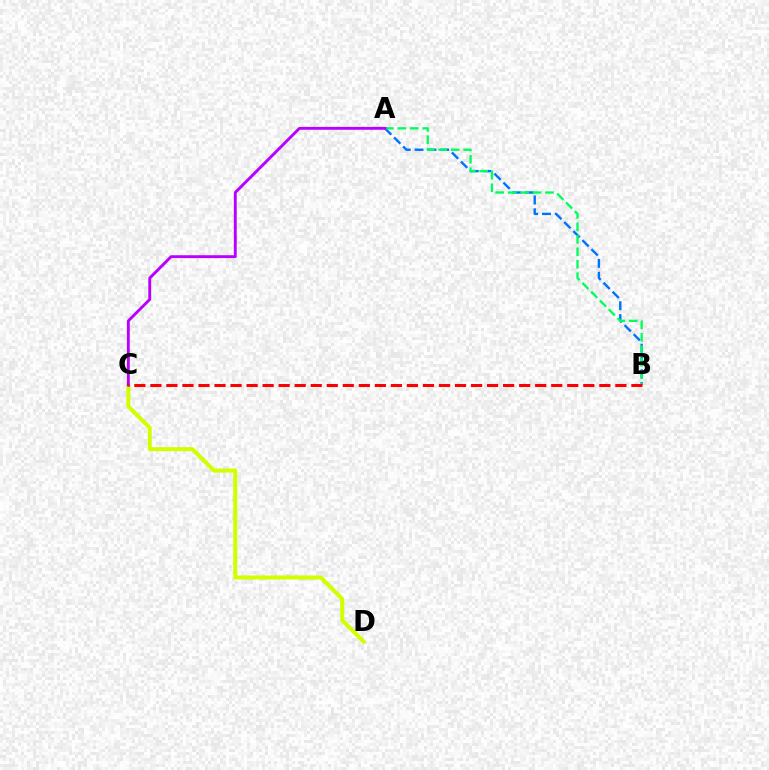{('A', 'B'): [{'color': '#0074ff', 'line_style': 'dashed', 'thickness': 1.74}, {'color': '#00ff5c', 'line_style': 'dashed', 'thickness': 1.69}], ('C', 'D'): [{'color': '#d1ff00', 'line_style': 'solid', 'thickness': 2.89}], ('A', 'C'): [{'color': '#b900ff', 'line_style': 'solid', 'thickness': 2.08}], ('B', 'C'): [{'color': '#ff0000', 'line_style': 'dashed', 'thickness': 2.18}]}